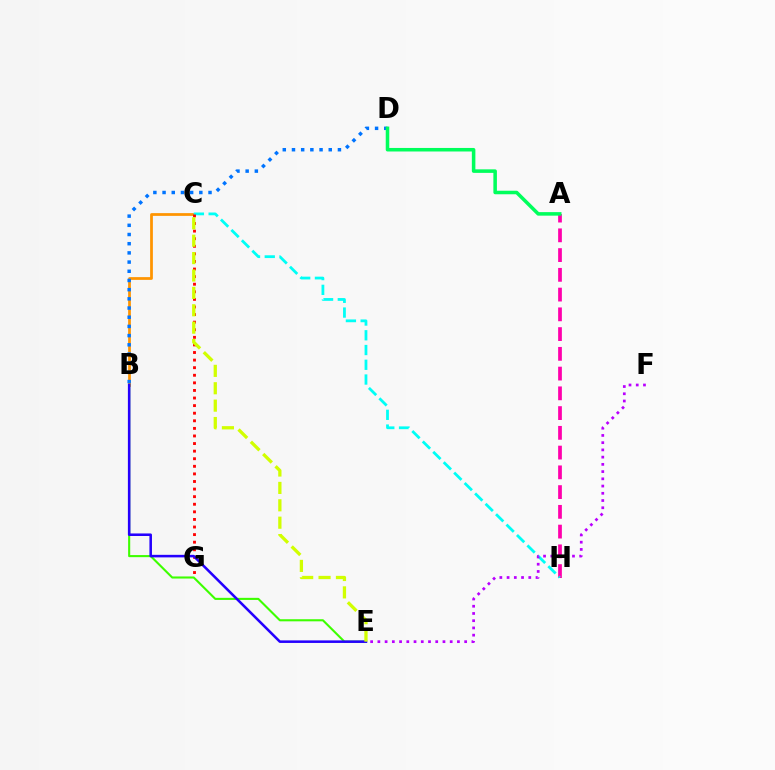{('A', 'H'): [{'color': '#ff00ac', 'line_style': 'dashed', 'thickness': 2.68}], ('B', 'C'): [{'color': '#ff9400', 'line_style': 'solid', 'thickness': 1.98}], ('C', 'H'): [{'color': '#00fff6', 'line_style': 'dashed', 'thickness': 2.0}], ('B', 'D'): [{'color': '#0074ff', 'line_style': 'dotted', 'thickness': 2.5}], ('E', 'F'): [{'color': '#b900ff', 'line_style': 'dotted', 'thickness': 1.96}], ('B', 'E'): [{'color': '#3dff00', 'line_style': 'solid', 'thickness': 1.51}, {'color': '#2500ff', 'line_style': 'solid', 'thickness': 1.83}], ('A', 'D'): [{'color': '#00ff5c', 'line_style': 'solid', 'thickness': 2.54}], ('C', 'G'): [{'color': '#ff0000', 'line_style': 'dotted', 'thickness': 2.06}], ('C', 'E'): [{'color': '#d1ff00', 'line_style': 'dashed', 'thickness': 2.36}]}